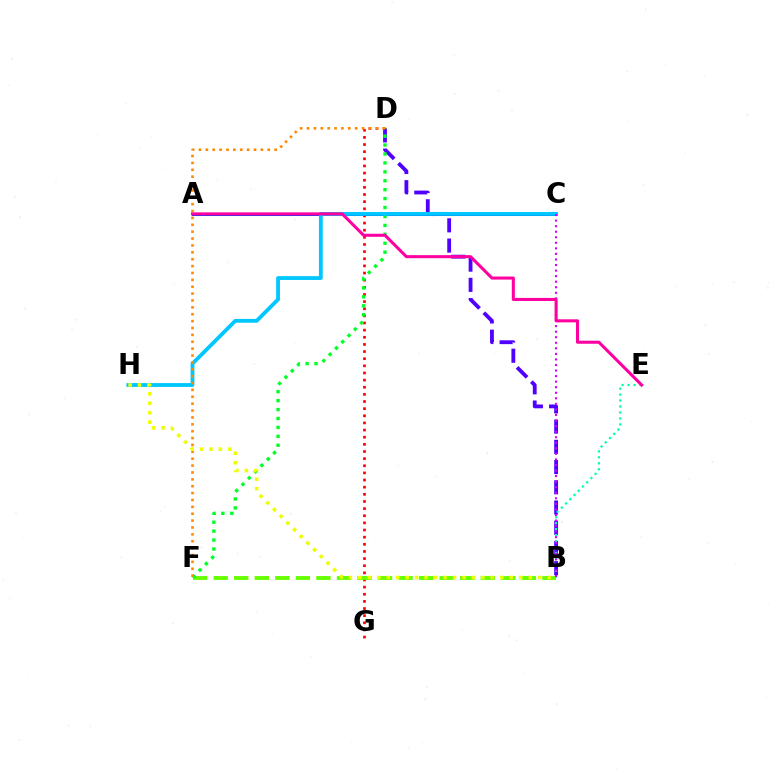{('D', 'G'): [{'color': '#ff0000', 'line_style': 'dotted', 'thickness': 1.94}], ('B', 'F'): [{'color': '#66ff00', 'line_style': 'dashed', 'thickness': 2.79}], ('A', 'C'): [{'color': '#003fff', 'line_style': 'solid', 'thickness': 2.18}], ('B', 'D'): [{'color': '#4f00ff', 'line_style': 'dashed', 'thickness': 2.75}], ('D', 'F'): [{'color': '#00ff27', 'line_style': 'dotted', 'thickness': 2.43}, {'color': '#ff8800', 'line_style': 'dotted', 'thickness': 1.87}], ('C', 'H'): [{'color': '#00c7ff', 'line_style': 'solid', 'thickness': 2.75}], ('B', 'E'): [{'color': '#00ffaf', 'line_style': 'dotted', 'thickness': 1.62}], ('B', 'C'): [{'color': '#d600ff', 'line_style': 'dotted', 'thickness': 1.51}], ('A', 'E'): [{'color': '#ff00a0', 'line_style': 'solid', 'thickness': 2.2}], ('B', 'H'): [{'color': '#eeff00', 'line_style': 'dotted', 'thickness': 2.57}]}